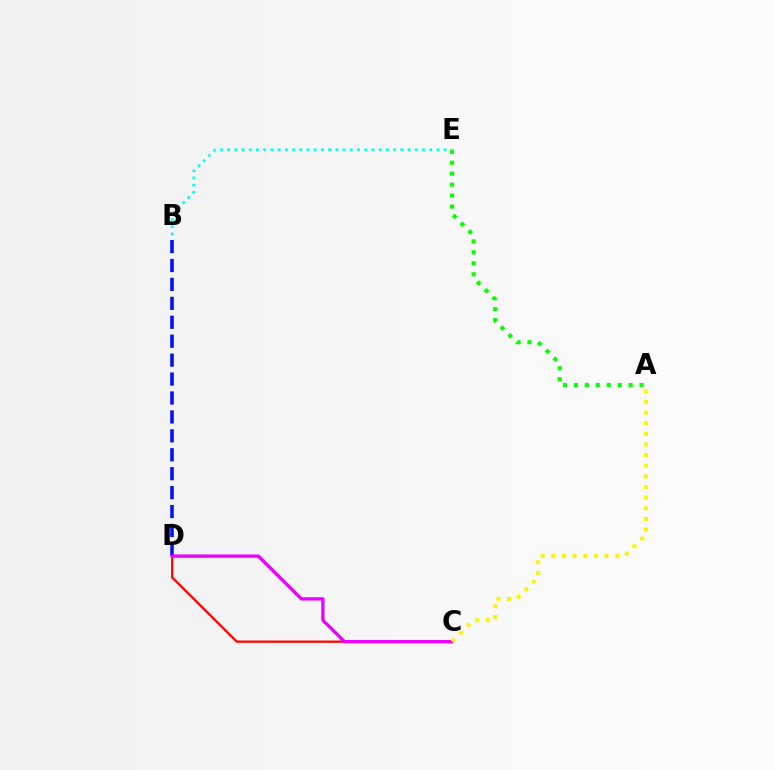{('C', 'D'): [{'color': '#ff0000', 'line_style': 'solid', 'thickness': 1.62}, {'color': '#ee00ff', 'line_style': 'solid', 'thickness': 2.39}], ('A', 'E'): [{'color': '#08ff00', 'line_style': 'dotted', 'thickness': 2.98}], ('B', 'E'): [{'color': '#00fff6', 'line_style': 'dotted', 'thickness': 1.96}], ('B', 'D'): [{'color': '#0010ff', 'line_style': 'dashed', 'thickness': 2.57}], ('A', 'C'): [{'color': '#fcf500', 'line_style': 'dotted', 'thickness': 2.89}]}